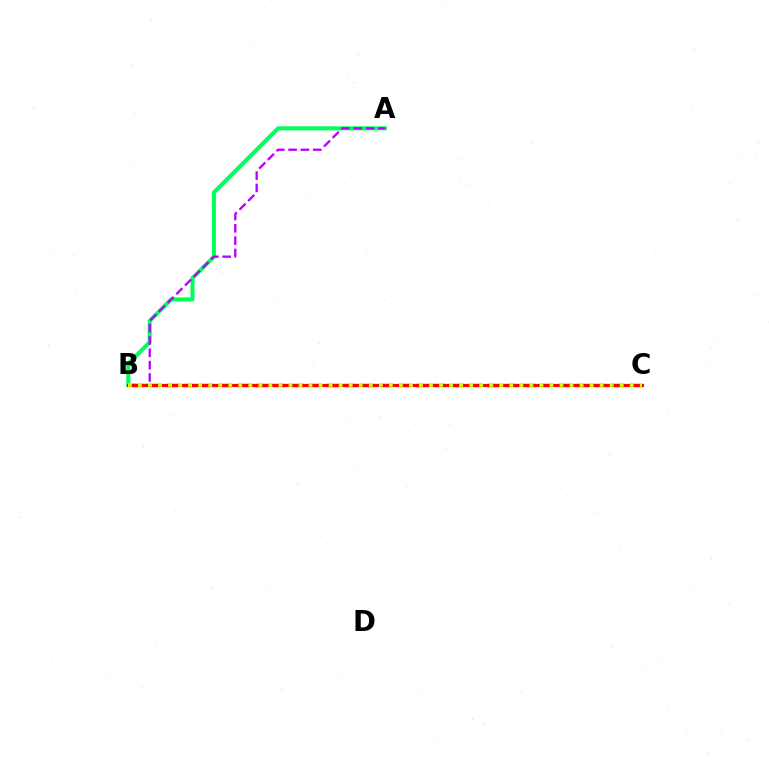{('A', 'B'): [{'color': '#00ff5c', 'line_style': 'solid', 'thickness': 2.91}, {'color': '#b900ff', 'line_style': 'dashed', 'thickness': 1.67}], ('B', 'C'): [{'color': '#0074ff', 'line_style': 'dashed', 'thickness': 2.42}, {'color': '#ff0000', 'line_style': 'solid', 'thickness': 2.28}, {'color': '#d1ff00', 'line_style': 'dotted', 'thickness': 2.73}]}